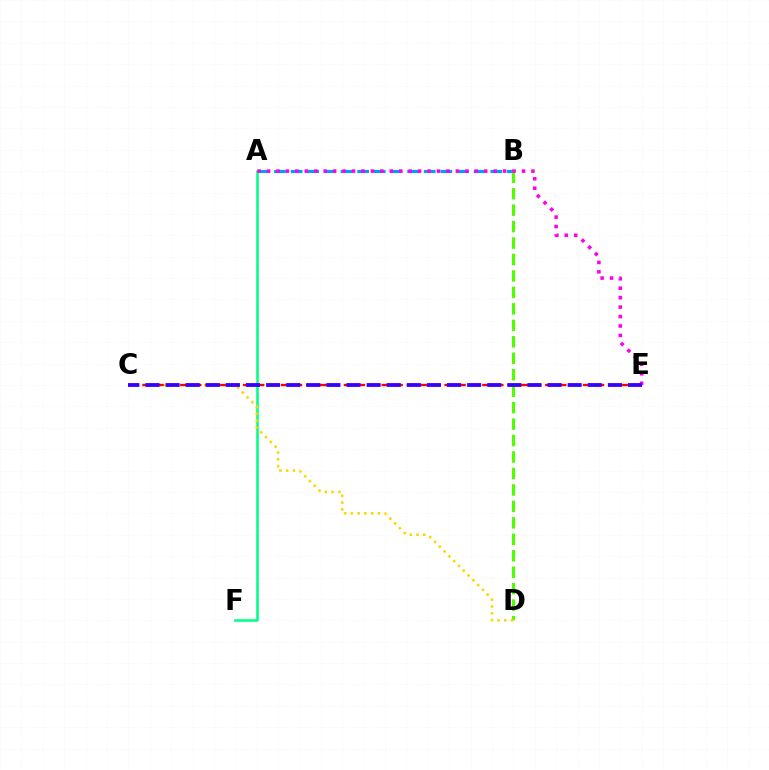{('A', 'B'): [{'color': '#009eff', 'line_style': 'dashed', 'thickness': 2.26}], ('A', 'F'): [{'color': '#00ff86', 'line_style': 'solid', 'thickness': 1.83}], ('B', 'D'): [{'color': '#4fff00', 'line_style': 'dashed', 'thickness': 2.24}], ('C', 'D'): [{'color': '#ffd500', 'line_style': 'dotted', 'thickness': 1.84}], ('A', 'E'): [{'color': '#ff00ed', 'line_style': 'dotted', 'thickness': 2.57}], ('C', 'E'): [{'color': '#ff0000', 'line_style': 'dashed', 'thickness': 1.71}, {'color': '#3700ff', 'line_style': 'dashed', 'thickness': 2.73}]}